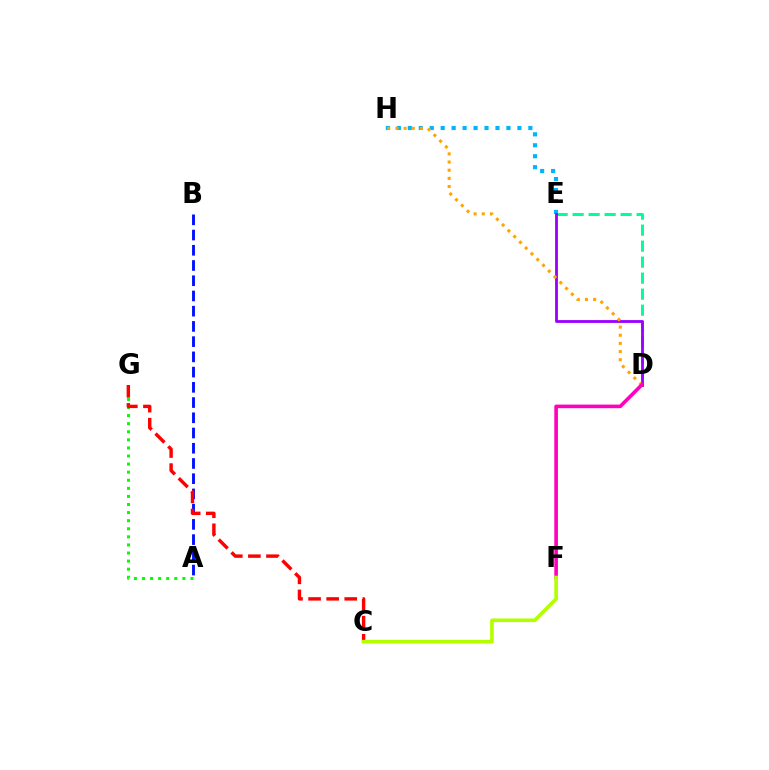{('E', 'H'): [{'color': '#00b5ff', 'line_style': 'dotted', 'thickness': 2.98}], ('D', 'E'): [{'color': '#00ff9d', 'line_style': 'dashed', 'thickness': 2.17}, {'color': '#9b00ff', 'line_style': 'solid', 'thickness': 2.03}], ('A', 'G'): [{'color': '#08ff00', 'line_style': 'dotted', 'thickness': 2.2}], ('D', 'H'): [{'color': '#ffa500', 'line_style': 'dotted', 'thickness': 2.22}], ('D', 'F'): [{'color': '#ff00bd', 'line_style': 'solid', 'thickness': 2.6}], ('A', 'B'): [{'color': '#0010ff', 'line_style': 'dashed', 'thickness': 2.07}], ('C', 'G'): [{'color': '#ff0000', 'line_style': 'dashed', 'thickness': 2.46}], ('C', 'F'): [{'color': '#b3ff00', 'line_style': 'solid', 'thickness': 2.62}]}